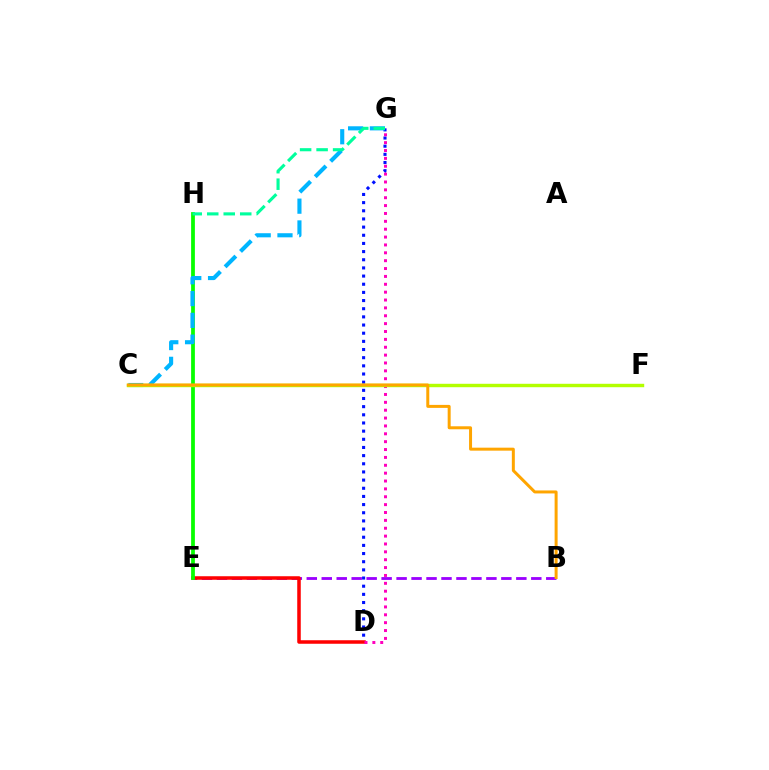{('D', 'G'): [{'color': '#0010ff', 'line_style': 'dotted', 'thickness': 2.22}, {'color': '#ff00bd', 'line_style': 'dotted', 'thickness': 2.14}], ('B', 'E'): [{'color': '#9b00ff', 'line_style': 'dashed', 'thickness': 2.03}], ('D', 'E'): [{'color': '#ff0000', 'line_style': 'solid', 'thickness': 2.53}], ('E', 'H'): [{'color': '#08ff00', 'line_style': 'solid', 'thickness': 2.71}], ('C', 'G'): [{'color': '#00b5ff', 'line_style': 'dashed', 'thickness': 2.96}], ('C', 'F'): [{'color': '#b3ff00', 'line_style': 'solid', 'thickness': 2.46}], ('B', 'C'): [{'color': '#ffa500', 'line_style': 'solid', 'thickness': 2.15}], ('G', 'H'): [{'color': '#00ff9d', 'line_style': 'dashed', 'thickness': 2.24}]}